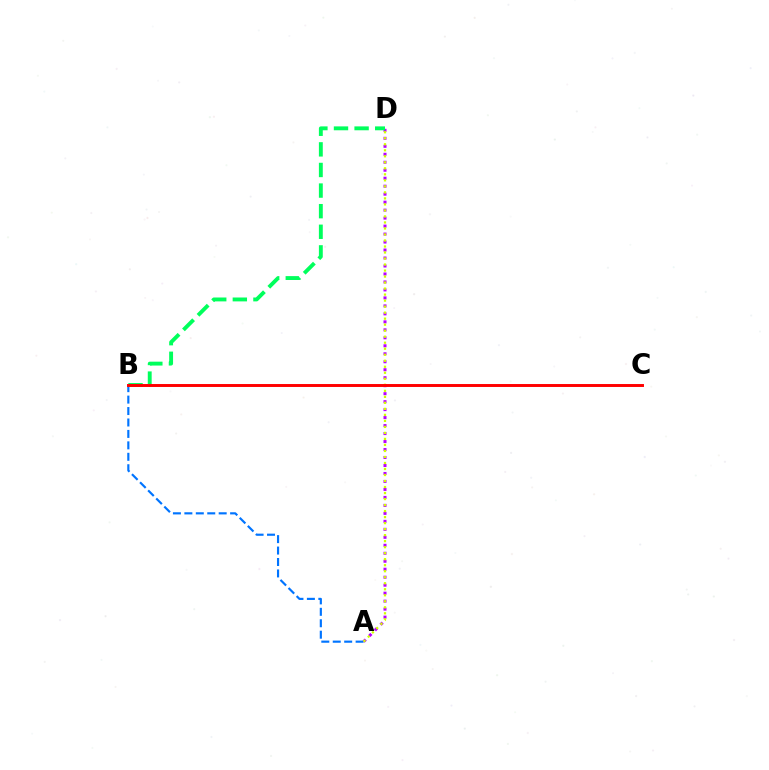{('A', 'B'): [{'color': '#0074ff', 'line_style': 'dashed', 'thickness': 1.55}], ('A', 'D'): [{'color': '#b900ff', 'line_style': 'dotted', 'thickness': 2.17}, {'color': '#d1ff00', 'line_style': 'dotted', 'thickness': 1.63}], ('B', 'D'): [{'color': '#00ff5c', 'line_style': 'dashed', 'thickness': 2.8}], ('B', 'C'): [{'color': '#ff0000', 'line_style': 'solid', 'thickness': 2.12}]}